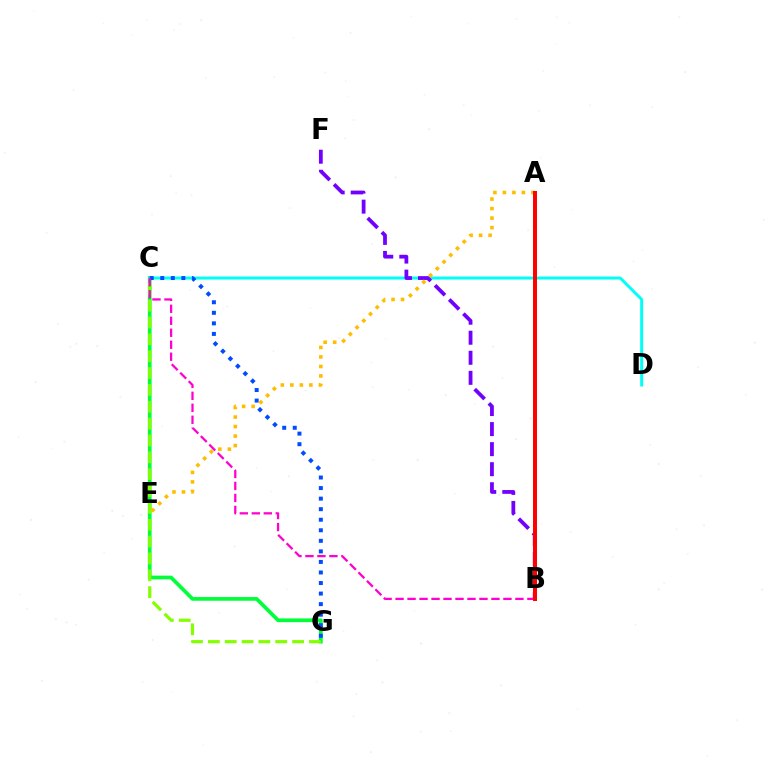{('C', 'G'): [{'color': '#00ff39', 'line_style': 'solid', 'thickness': 2.68}, {'color': '#84ff00', 'line_style': 'dashed', 'thickness': 2.29}, {'color': '#004bff', 'line_style': 'dotted', 'thickness': 2.87}], ('C', 'D'): [{'color': '#00fff6', 'line_style': 'solid', 'thickness': 2.15}], ('B', 'F'): [{'color': '#7200ff', 'line_style': 'dashed', 'thickness': 2.72}], ('B', 'C'): [{'color': '#ff00cf', 'line_style': 'dashed', 'thickness': 1.63}], ('A', 'E'): [{'color': '#ffbd00', 'line_style': 'dotted', 'thickness': 2.58}], ('A', 'B'): [{'color': '#ff0000', 'line_style': 'solid', 'thickness': 2.86}]}